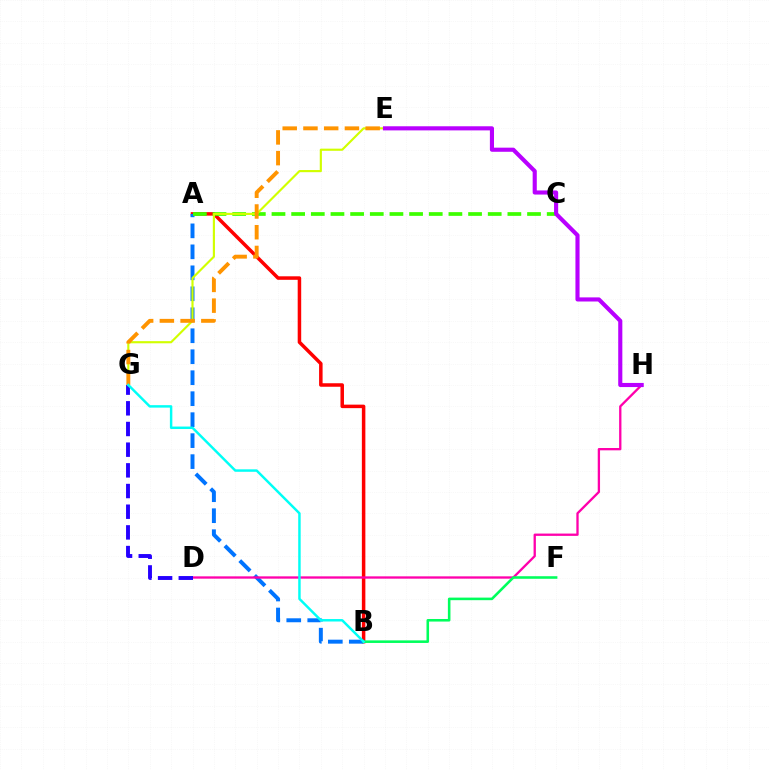{('A', 'B'): [{'color': '#ff0000', 'line_style': 'solid', 'thickness': 2.52}, {'color': '#0074ff', 'line_style': 'dashed', 'thickness': 2.85}], ('A', 'C'): [{'color': '#3dff00', 'line_style': 'dashed', 'thickness': 2.67}], ('D', 'H'): [{'color': '#ff00ac', 'line_style': 'solid', 'thickness': 1.67}], ('D', 'G'): [{'color': '#2500ff', 'line_style': 'dashed', 'thickness': 2.81}], ('E', 'G'): [{'color': '#d1ff00', 'line_style': 'solid', 'thickness': 1.55}, {'color': '#ff9400', 'line_style': 'dashed', 'thickness': 2.82}], ('B', 'F'): [{'color': '#00ff5c', 'line_style': 'solid', 'thickness': 1.85}], ('E', 'H'): [{'color': '#b900ff', 'line_style': 'solid', 'thickness': 2.96}], ('B', 'G'): [{'color': '#00fff6', 'line_style': 'solid', 'thickness': 1.77}]}